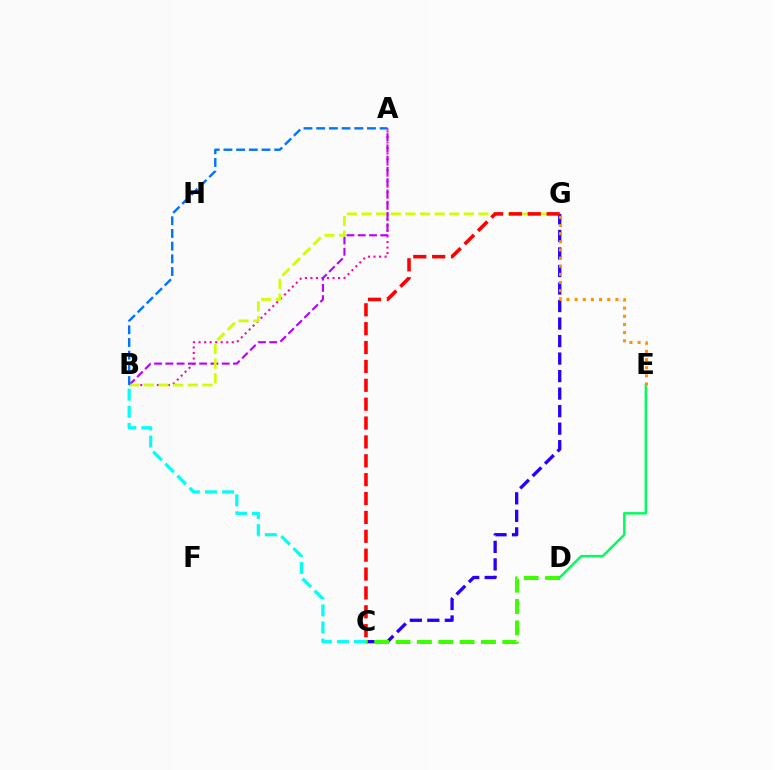{('A', 'B'): [{'color': '#ff00ac', 'line_style': 'dotted', 'thickness': 1.5}, {'color': '#b900ff', 'line_style': 'dashed', 'thickness': 1.53}, {'color': '#0074ff', 'line_style': 'dashed', 'thickness': 1.72}], ('B', 'G'): [{'color': '#d1ff00', 'line_style': 'dashed', 'thickness': 1.99}], ('C', 'G'): [{'color': '#2500ff', 'line_style': 'dashed', 'thickness': 2.38}, {'color': '#ff0000', 'line_style': 'dashed', 'thickness': 2.56}], ('C', 'D'): [{'color': '#3dff00', 'line_style': 'dashed', 'thickness': 2.9}], ('D', 'E'): [{'color': '#00ff5c', 'line_style': 'solid', 'thickness': 1.78}], ('B', 'C'): [{'color': '#00fff6', 'line_style': 'dashed', 'thickness': 2.32}], ('E', 'G'): [{'color': '#ff9400', 'line_style': 'dotted', 'thickness': 2.21}]}